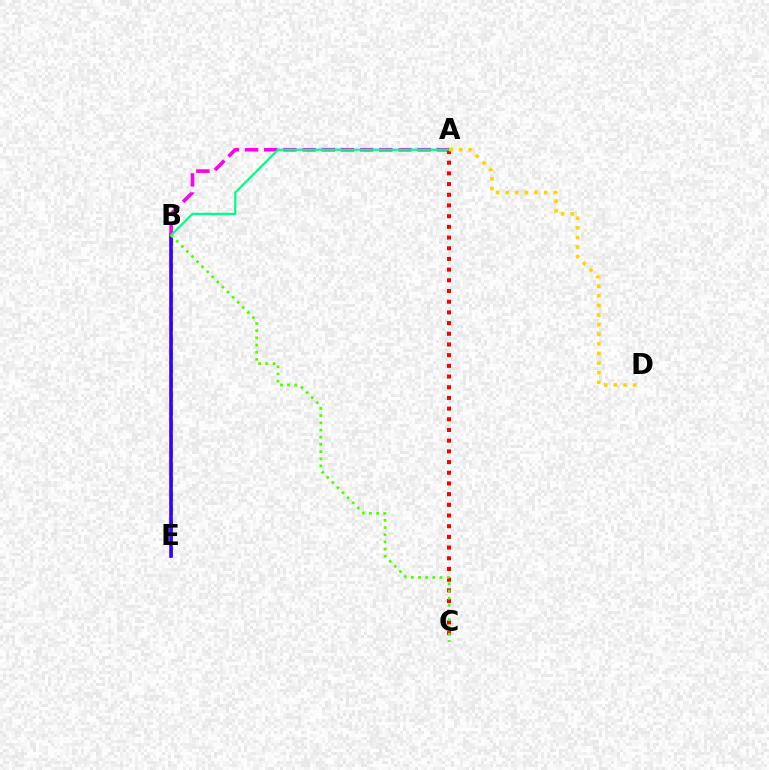{('B', 'E'): [{'color': '#009eff', 'line_style': 'dashed', 'thickness': 1.93}, {'color': '#3700ff', 'line_style': 'solid', 'thickness': 2.61}], ('A', 'B'): [{'color': '#ff00ed', 'line_style': 'dashed', 'thickness': 2.61}, {'color': '#00ff86', 'line_style': 'solid', 'thickness': 1.6}], ('A', 'C'): [{'color': '#ff0000', 'line_style': 'dotted', 'thickness': 2.9}], ('B', 'C'): [{'color': '#4fff00', 'line_style': 'dotted', 'thickness': 1.95}], ('A', 'D'): [{'color': '#ffd500', 'line_style': 'dotted', 'thickness': 2.61}]}